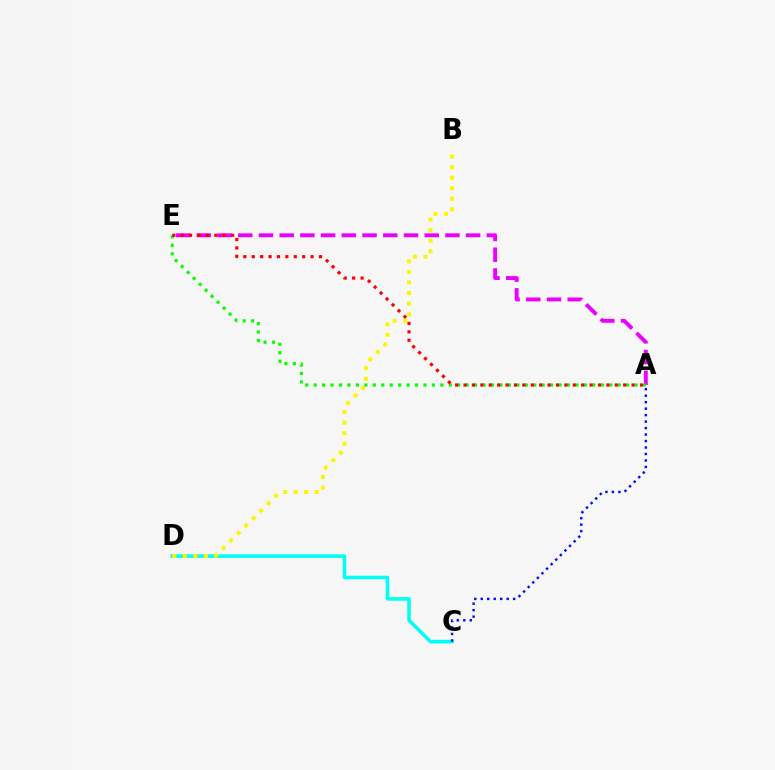{('A', 'E'): [{'color': '#ee00ff', 'line_style': 'dashed', 'thickness': 2.81}, {'color': '#08ff00', 'line_style': 'dotted', 'thickness': 2.29}, {'color': '#ff0000', 'line_style': 'dotted', 'thickness': 2.28}], ('C', 'D'): [{'color': '#00fff6', 'line_style': 'solid', 'thickness': 2.58}], ('B', 'D'): [{'color': '#fcf500', 'line_style': 'dotted', 'thickness': 2.87}], ('A', 'C'): [{'color': '#0010ff', 'line_style': 'dotted', 'thickness': 1.76}]}